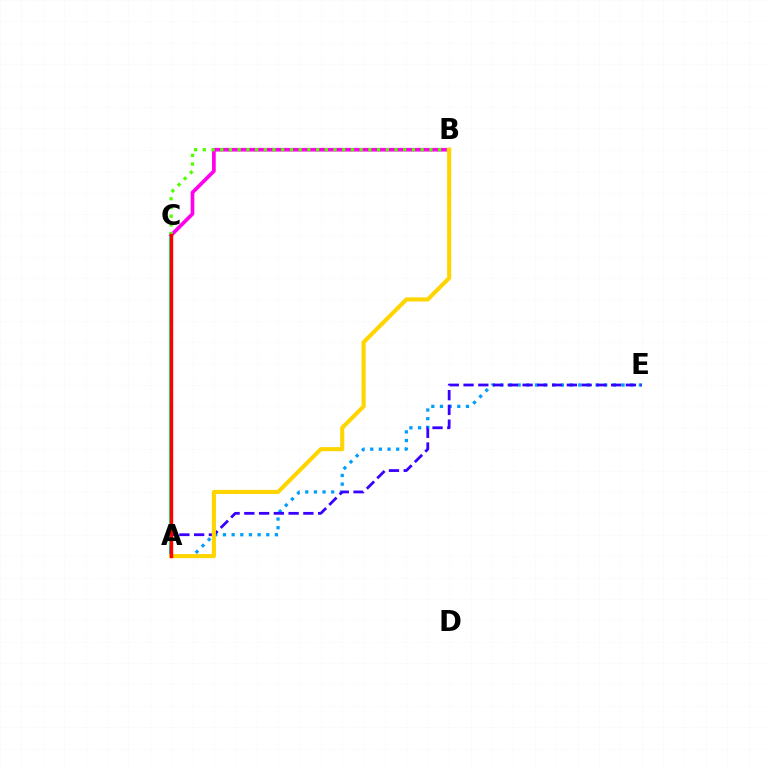{('A', 'C'): [{'color': '#00ff86', 'line_style': 'solid', 'thickness': 2.87}, {'color': '#ff0000', 'line_style': 'solid', 'thickness': 2.44}], ('B', 'C'): [{'color': '#ff00ed', 'line_style': 'solid', 'thickness': 2.64}, {'color': '#4fff00', 'line_style': 'dotted', 'thickness': 2.37}], ('A', 'E'): [{'color': '#009eff', 'line_style': 'dotted', 'thickness': 2.35}, {'color': '#3700ff', 'line_style': 'dashed', 'thickness': 2.01}], ('A', 'B'): [{'color': '#ffd500', 'line_style': 'solid', 'thickness': 2.95}]}